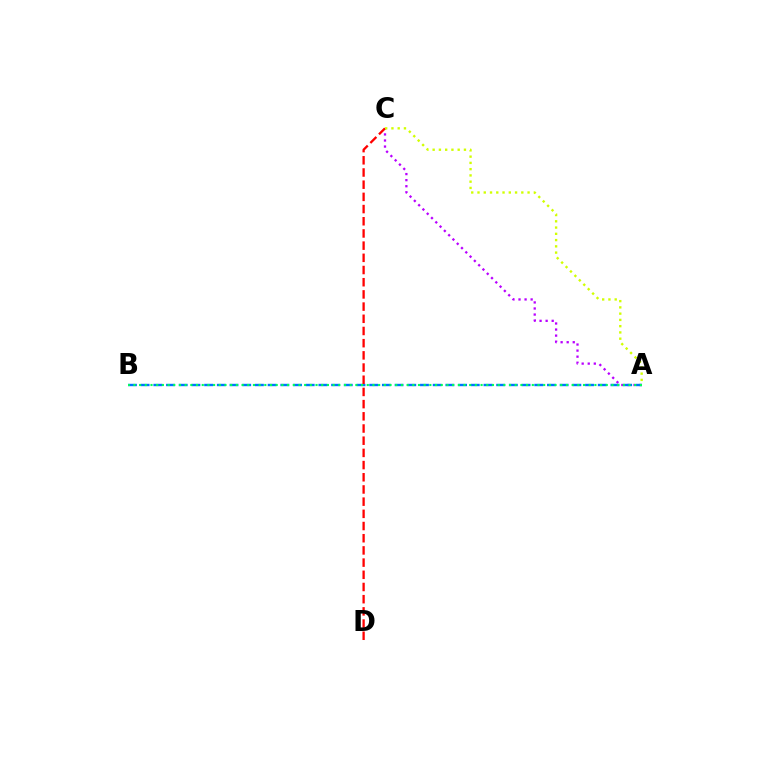{('A', 'C'): [{'color': '#b900ff', 'line_style': 'dotted', 'thickness': 1.65}, {'color': '#d1ff00', 'line_style': 'dotted', 'thickness': 1.7}], ('A', 'B'): [{'color': '#0074ff', 'line_style': 'dashed', 'thickness': 1.72}, {'color': '#00ff5c', 'line_style': 'dotted', 'thickness': 1.55}], ('C', 'D'): [{'color': '#ff0000', 'line_style': 'dashed', 'thickness': 1.66}]}